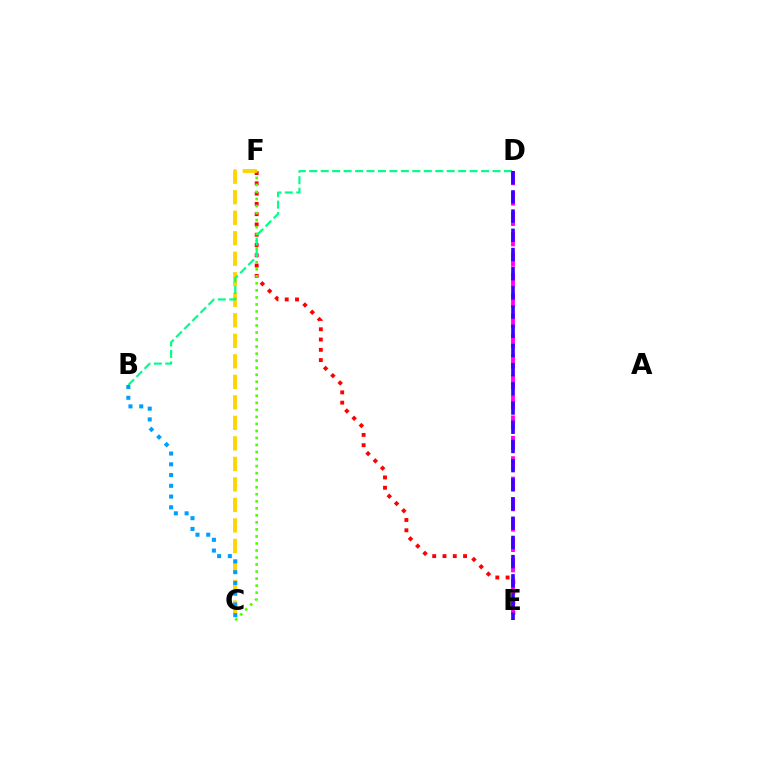{('E', 'F'): [{'color': '#ff0000', 'line_style': 'dotted', 'thickness': 2.79}], ('D', 'E'): [{'color': '#ff00ed', 'line_style': 'dashed', 'thickness': 2.77}, {'color': '#3700ff', 'line_style': 'dashed', 'thickness': 2.61}], ('C', 'F'): [{'color': '#ffd500', 'line_style': 'dashed', 'thickness': 2.79}, {'color': '#4fff00', 'line_style': 'dotted', 'thickness': 1.91}], ('B', 'D'): [{'color': '#00ff86', 'line_style': 'dashed', 'thickness': 1.56}], ('B', 'C'): [{'color': '#009eff', 'line_style': 'dotted', 'thickness': 2.92}]}